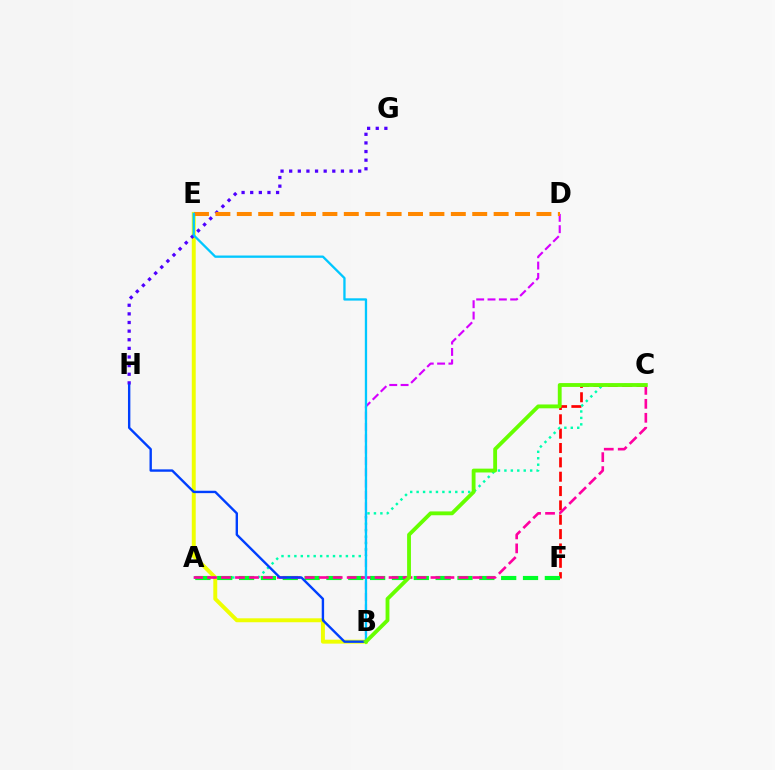{('B', 'E'): [{'color': '#eeff00', 'line_style': 'solid', 'thickness': 2.83}, {'color': '#00c7ff', 'line_style': 'solid', 'thickness': 1.66}], ('C', 'F'): [{'color': '#ff0000', 'line_style': 'dashed', 'thickness': 1.95}], ('B', 'D'): [{'color': '#d600ff', 'line_style': 'dashed', 'thickness': 1.54}], ('A', 'C'): [{'color': '#00ffaf', 'line_style': 'dotted', 'thickness': 1.75}, {'color': '#ff00a0', 'line_style': 'dashed', 'thickness': 1.9}], ('A', 'F'): [{'color': '#00ff27', 'line_style': 'dashed', 'thickness': 2.97}], ('G', 'H'): [{'color': '#4f00ff', 'line_style': 'dotted', 'thickness': 2.34}], ('D', 'E'): [{'color': '#ff8800', 'line_style': 'dashed', 'thickness': 2.91}], ('B', 'H'): [{'color': '#003fff', 'line_style': 'solid', 'thickness': 1.72}], ('B', 'C'): [{'color': '#66ff00', 'line_style': 'solid', 'thickness': 2.76}]}